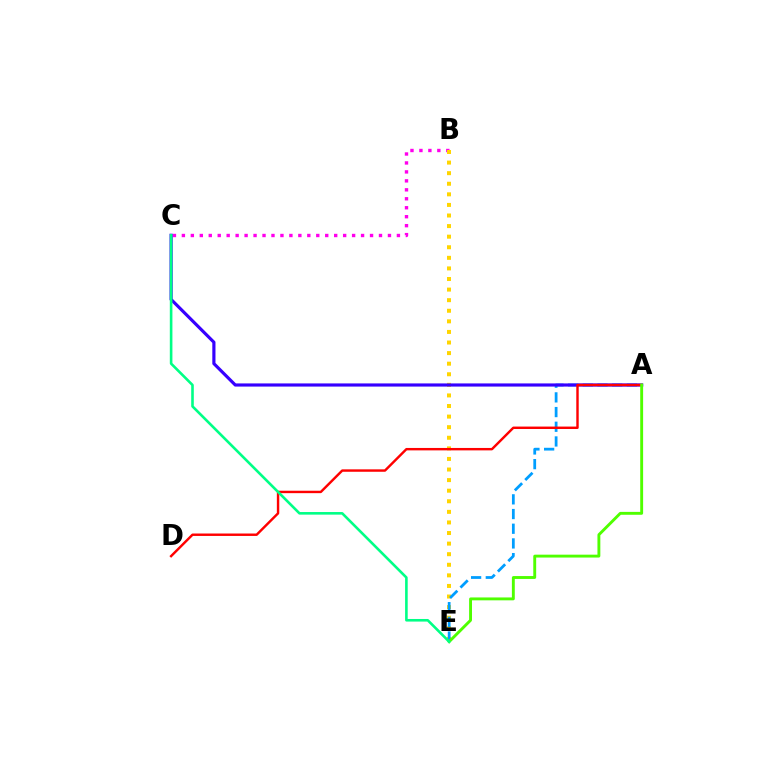{('B', 'C'): [{'color': '#ff00ed', 'line_style': 'dotted', 'thickness': 2.43}], ('B', 'E'): [{'color': '#ffd500', 'line_style': 'dotted', 'thickness': 2.88}], ('A', 'E'): [{'color': '#009eff', 'line_style': 'dashed', 'thickness': 2.0}, {'color': '#4fff00', 'line_style': 'solid', 'thickness': 2.08}], ('A', 'C'): [{'color': '#3700ff', 'line_style': 'solid', 'thickness': 2.28}], ('A', 'D'): [{'color': '#ff0000', 'line_style': 'solid', 'thickness': 1.75}], ('C', 'E'): [{'color': '#00ff86', 'line_style': 'solid', 'thickness': 1.87}]}